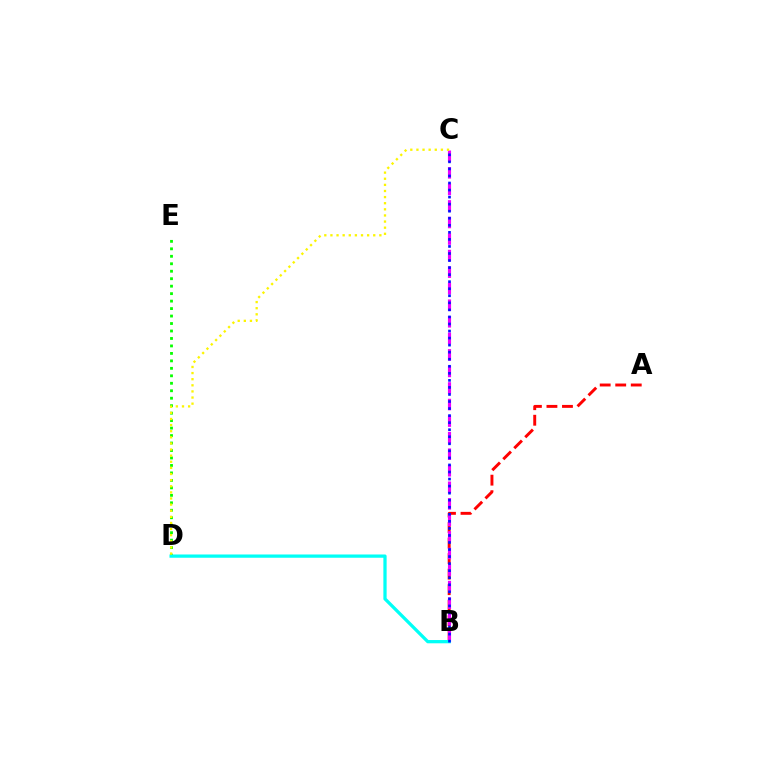{('A', 'B'): [{'color': '#ff0000', 'line_style': 'dashed', 'thickness': 2.11}], ('D', 'E'): [{'color': '#08ff00', 'line_style': 'dotted', 'thickness': 2.03}], ('B', 'C'): [{'color': '#ee00ff', 'line_style': 'dashed', 'thickness': 2.25}, {'color': '#0010ff', 'line_style': 'dotted', 'thickness': 1.92}], ('B', 'D'): [{'color': '#00fff6', 'line_style': 'solid', 'thickness': 2.35}], ('C', 'D'): [{'color': '#fcf500', 'line_style': 'dotted', 'thickness': 1.66}]}